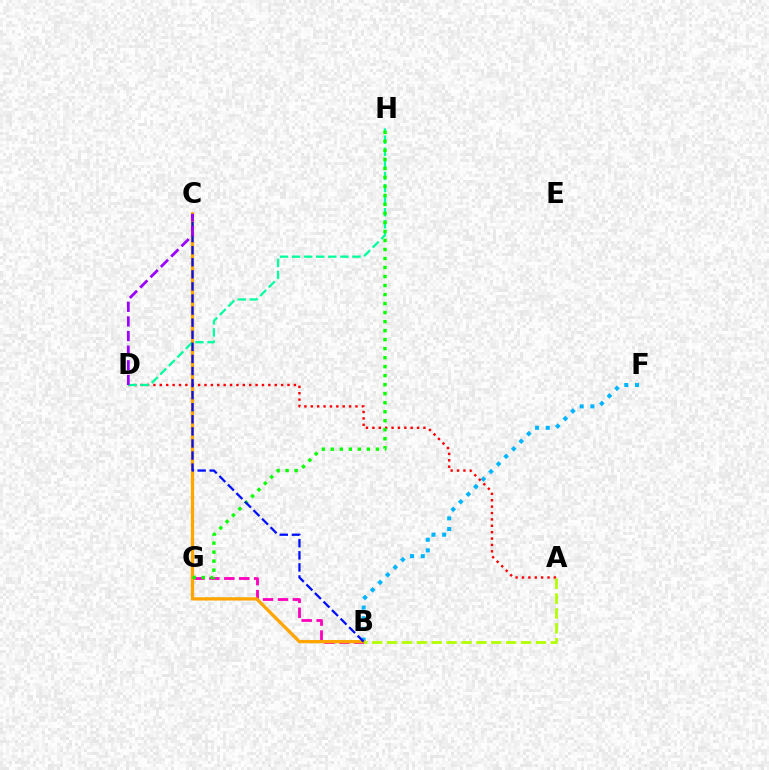{('B', 'G'): [{'color': '#ff00bd', 'line_style': 'dashed', 'thickness': 2.03}], ('B', 'F'): [{'color': '#00b5ff', 'line_style': 'dotted', 'thickness': 2.91}], ('B', 'C'): [{'color': '#ffa500', 'line_style': 'solid', 'thickness': 2.37}, {'color': '#0010ff', 'line_style': 'dashed', 'thickness': 1.64}], ('A', 'D'): [{'color': '#ff0000', 'line_style': 'dotted', 'thickness': 1.73}], ('D', 'H'): [{'color': '#00ff9d', 'line_style': 'dashed', 'thickness': 1.64}], ('G', 'H'): [{'color': '#08ff00', 'line_style': 'dotted', 'thickness': 2.45}], ('C', 'D'): [{'color': '#9b00ff', 'line_style': 'dashed', 'thickness': 1.99}], ('A', 'B'): [{'color': '#b3ff00', 'line_style': 'dashed', 'thickness': 2.02}]}